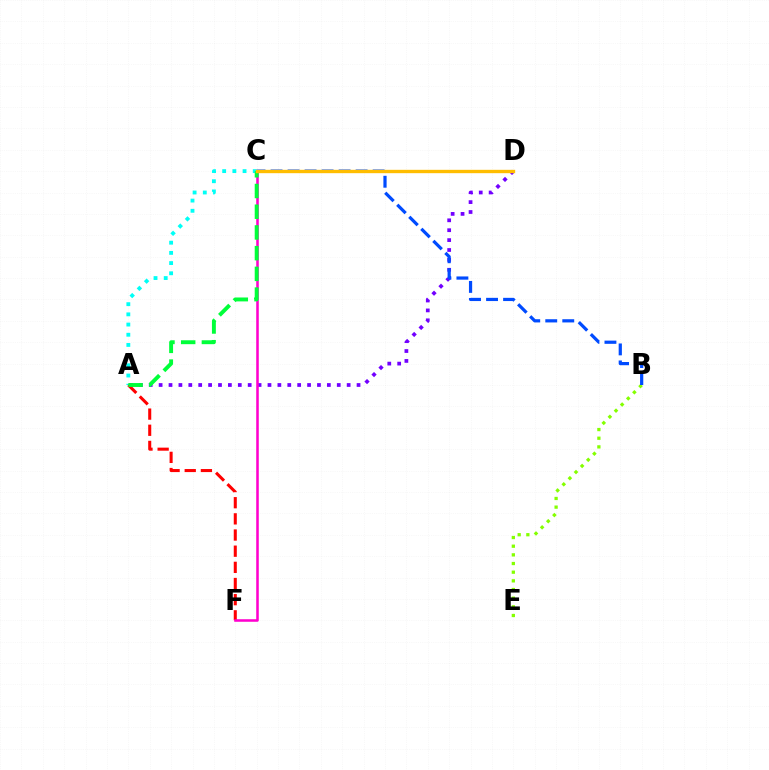{('A', 'D'): [{'color': '#7200ff', 'line_style': 'dotted', 'thickness': 2.69}], ('A', 'C'): [{'color': '#00fff6', 'line_style': 'dotted', 'thickness': 2.77}, {'color': '#00ff39', 'line_style': 'dashed', 'thickness': 2.81}], ('A', 'F'): [{'color': '#ff0000', 'line_style': 'dashed', 'thickness': 2.2}], ('B', 'E'): [{'color': '#84ff00', 'line_style': 'dotted', 'thickness': 2.35}], ('C', 'F'): [{'color': '#ff00cf', 'line_style': 'solid', 'thickness': 1.83}], ('B', 'C'): [{'color': '#004bff', 'line_style': 'dashed', 'thickness': 2.31}], ('C', 'D'): [{'color': '#ffbd00', 'line_style': 'solid', 'thickness': 2.42}]}